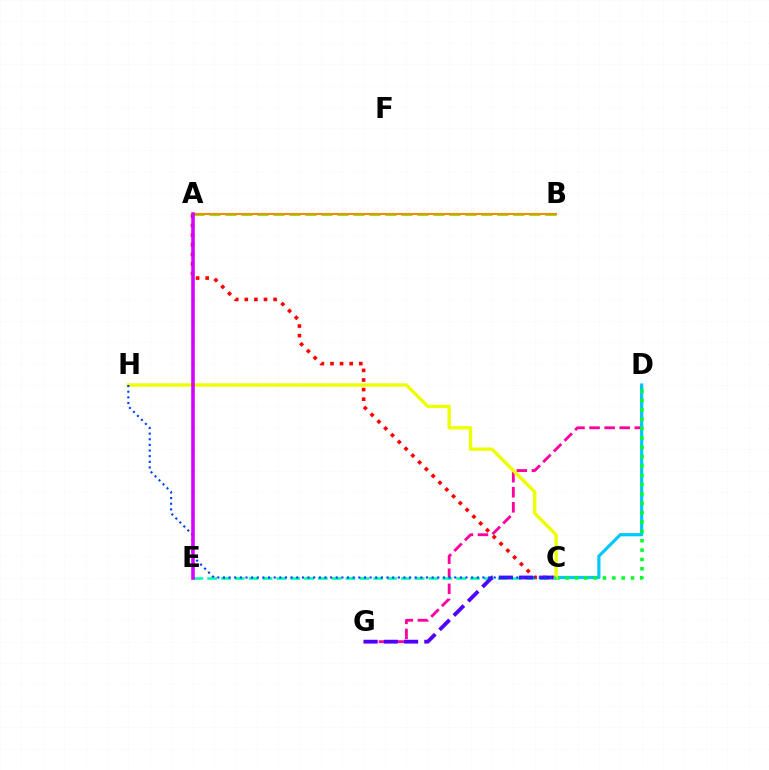{('A', 'C'): [{'color': '#ff0000', 'line_style': 'dotted', 'thickness': 2.61}], ('A', 'B'): [{'color': '#66ff00', 'line_style': 'dashed', 'thickness': 2.17}, {'color': '#ff8800', 'line_style': 'solid', 'thickness': 1.51}], ('D', 'G'): [{'color': '#ff00a0', 'line_style': 'dashed', 'thickness': 2.05}], ('C', 'D'): [{'color': '#00c7ff', 'line_style': 'solid', 'thickness': 2.29}, {'color': '#00ff27', 'line_style': 'dotted', 'thickness': 2.54}], ('C', 'H'): [{'color': '#eeff00', 'line_style': 'solid', 'thickness': 2.42}, {'color': '#003fff', 'line_style': 'dotted', 'thickness': 1.53}], ('C', 'E'): [{'color': '#00ffaf', 'line_style': 'dashed', 'thickness': 1.88}], ('C', 'G'): [{'color': '#4f00ff', 'line_style': 'dashed', 'thickness': 2.75}], ('A', 'E'): [{'color': '#d600ff', 'line_style': 'solid', 'thickness': 2.57}]}